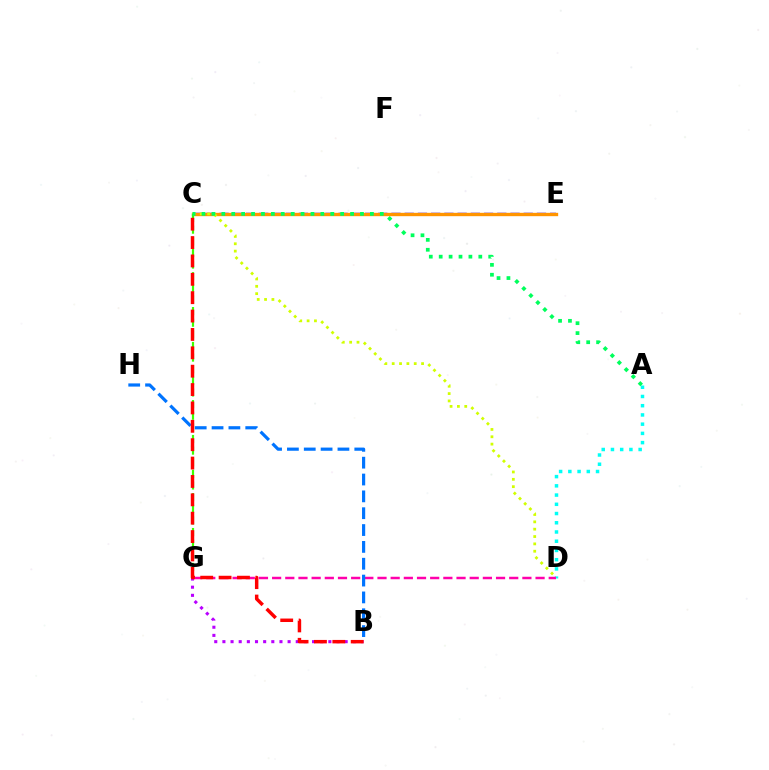{('C', 'E'): [{'color': '#2500ff', 'line_style': 'dashed', 'thickness': 1.8}, {'color': '#ff9400', 'line_style': 'solid', 'thickness': 2.41}], ('B', 'G'): [{'color': '#b900ff', 'line_style': 'dotted', 'thickness': 2.21}], ('C', 'D'): [{'color': '#d1ff00', 'line_style': 'dotted', 'thickness': 2.0}], ('A', 'D'): [{'color': '#00fff6', 'line_style': 'dotted', 'thickness': 2.51}], ('D', 'G'): [{'color': '#ff00ac', 'line_style': 'dashed', 'thickness': 1.79}], ('C', 'G'): [{'color': '#3dff00', 'line_style': 'dashed', 'thickness': 1.58}], ('A', 'C'): [{'color': '#00ff5c', 'line_style': 'dotted', 'thickness': 2.69}], ('B', 'H'): [{'color': '#0074ff', 'line_style': 'dashed', 'thickness': 2.29}], ('B', 'C'): [{'color': '#ff0000', 'line_style': 'dashed', 'thickness': 2.5}]}